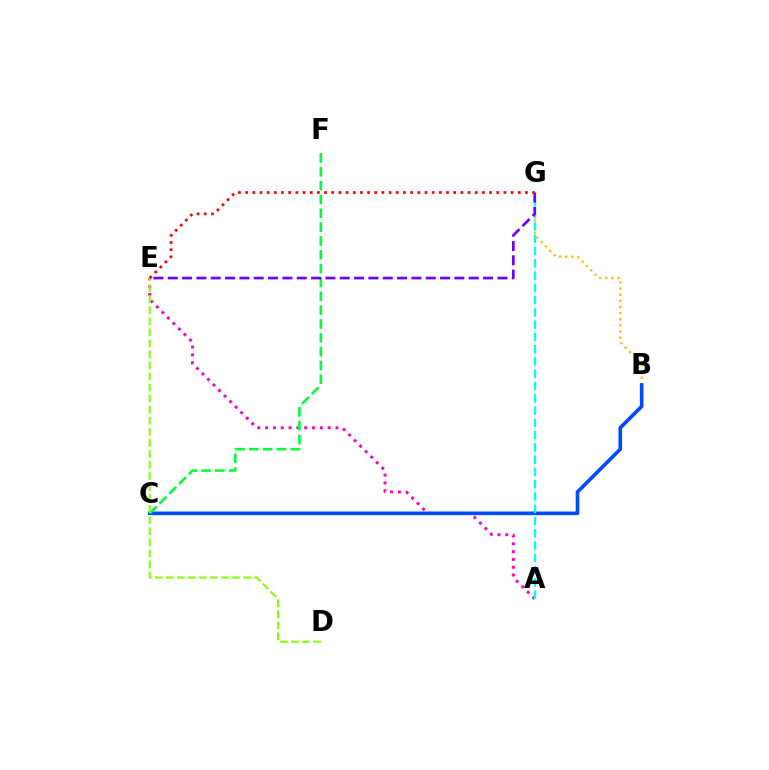{('A', 'E'): [{'color': '#ff00cf', 'line_style': 'dotted', 'thickness': 2.12}], ('B', 'G'): [{'color': '#ffbd00', 'line_style': 'dotted', 'thickness': 1.66}], ('B', 'C'): [{'color': '#004bff', 'line_style': 'solid', 'thickness': 2.61}], ('A', 'G'): [{'color': '#00fff6', 'line_style': 'dashed', 'thickness': 1.67}], ('C', 'F'): [{'color': '#00ff39', 'line_style': 'dashed', 'thickness': 1.88}], ('E', 'G'): [{'color': '#7200ff', 'line_style': 'dashed', 'thickness': 1.95}, {'color': '#ff0000', 'line_style': 'dotted', 'thickness': 1.95}], ('D', 'E'): [{'color': '#84ff00', 'line_style': 'dashed', 'thickness': 1.5}]}